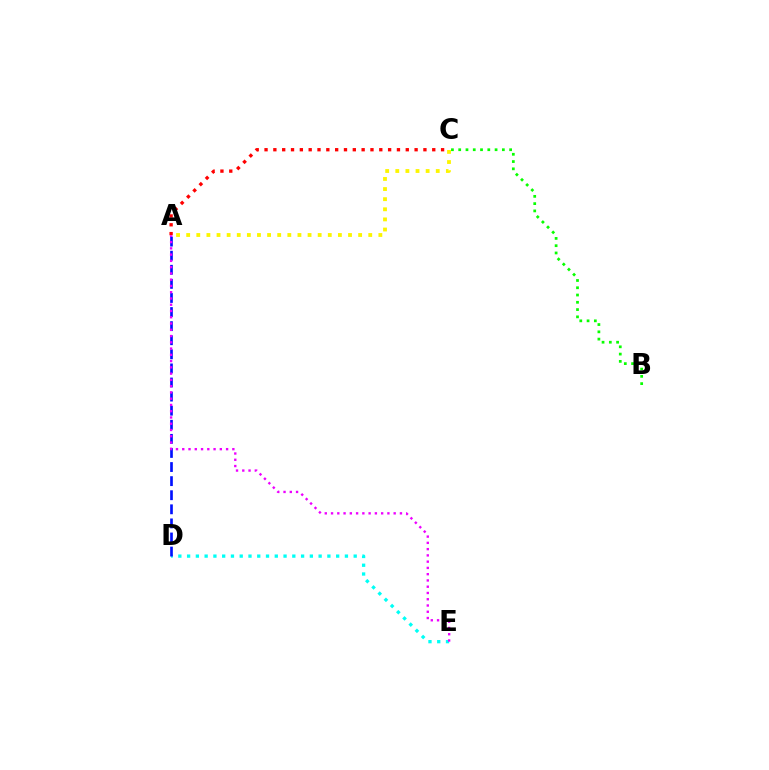{('A', 'C'): [{'color': '#fcf500', 'line_style': 'dotted', 'thickness': 2.75}, {'color': '#ff0000', 'line_style': 'dotted', 'thickness': 2.4}], ('B', 'C'): [{'color': '#08ff00', 'line_style': 'dotted', 'thickness': 1.98}], ('D', 'E'): [{'color': '#00fff6', 'line_style': 'dotted', 'thickness': 2.38}], ('A', 'D'): [{'color': '#0010ff', 'line_style': 'dashed', 'thickness': 1.91}], ('A', 'E'): [{'color': '#ee00ff', 'line_style': 'dotted', 'thickness': 1.7}]}